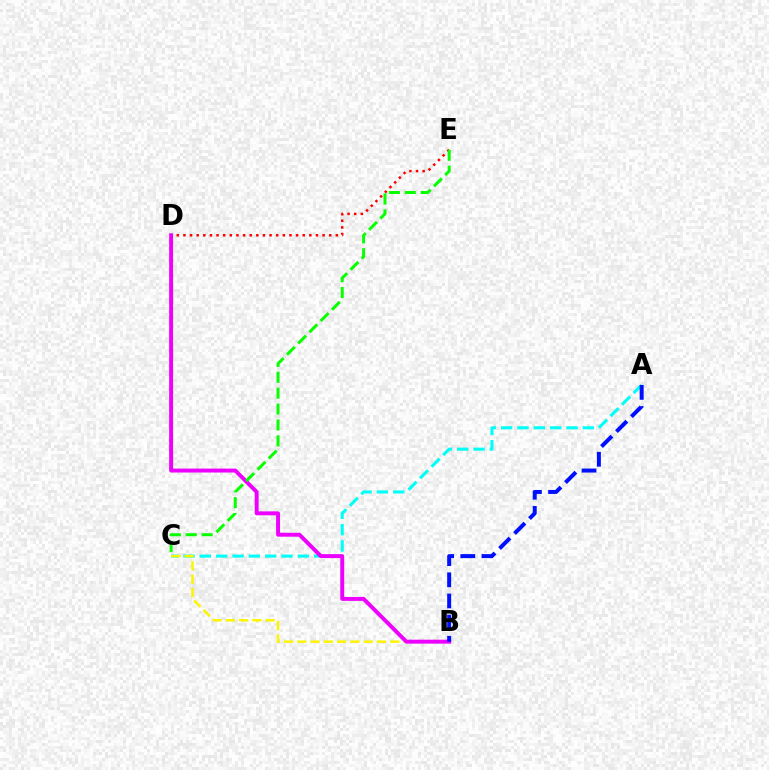{('A', 'C'): [{'color': '#00fff6', 'line_style': 'dashed', 'thickness': 2.22}], ('B', 'C'): [{'color': '#fcf500', 'line_style': 'dashed', 'thickness': 1.8}], ('D', 'E'): [{'color': '#ff0000', 'line_style': 'dotted', 'thickness': 1.8}], ('B', 'D'): [{'color': '#ee00ff', 'line_style': 'solid', 'thickness': 2.84}], ('A', 'B'): [{'color': '#0010ff', 'line_style': 'dashed', 'thickness': 2.87}], ('C', 'E'): [{'color': '#08ff00', 'line_style': 'dashed', 'thickness': 2.16}]}